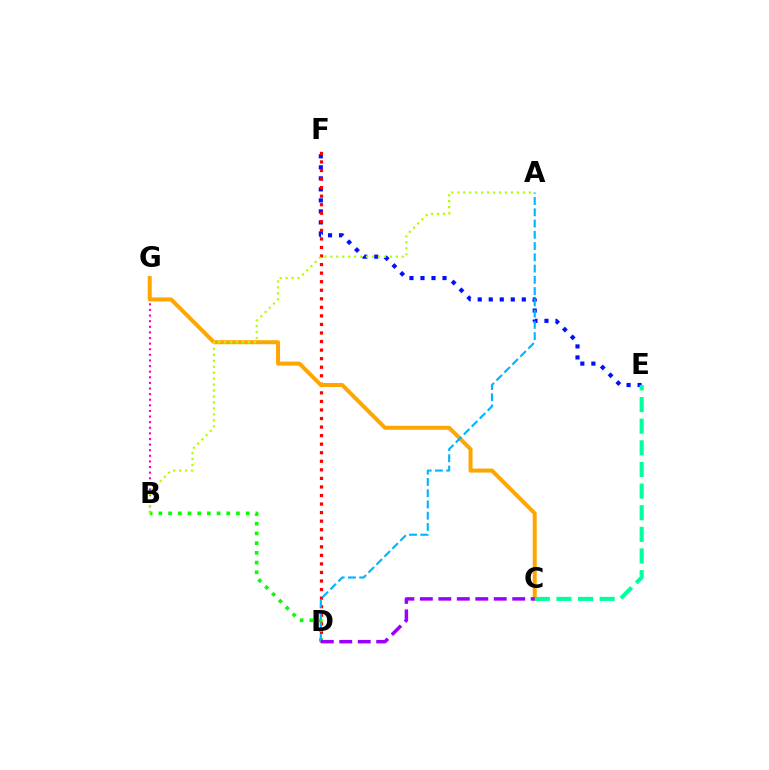{('E', 'F'): [{'color': '#0010ff', 'line_style': 'dotted', 'thickness': 2.99}], ('D', 'F'): [{'color': '#ff0000', 'line_style': 'dotted', 'thickness': 2.32}], ('B', 'G'): [{'color': '#ff00bd', 'line_style': 'dotted', 'thickness': 1.52}], ('B', 'D'): [{'color': '#08ff00', 'line_style': 'dotted', 'thickness': 2.64}], ('C', 'G'): [{'color': '#ffa500', 'line_style': 'solid', 'thickness': 2.87}], ('C', 'E'): [{'color': '#00ff9d', 'line_style': 'dashed', 'thickness': 2.94}], ('A', 'B'): [{'color': '#b3ff00', 'line_style': 'dotted', 'thickness': 1.62}], ('A', 'D'): [{'color': '#00b5ff', 'line_style': 'dashed', 'thickness': 1.53}], ('C', 'D'): [{'color': '#9b00ff', 'line_style': 'dashed', 'thickness': 2.51}]}